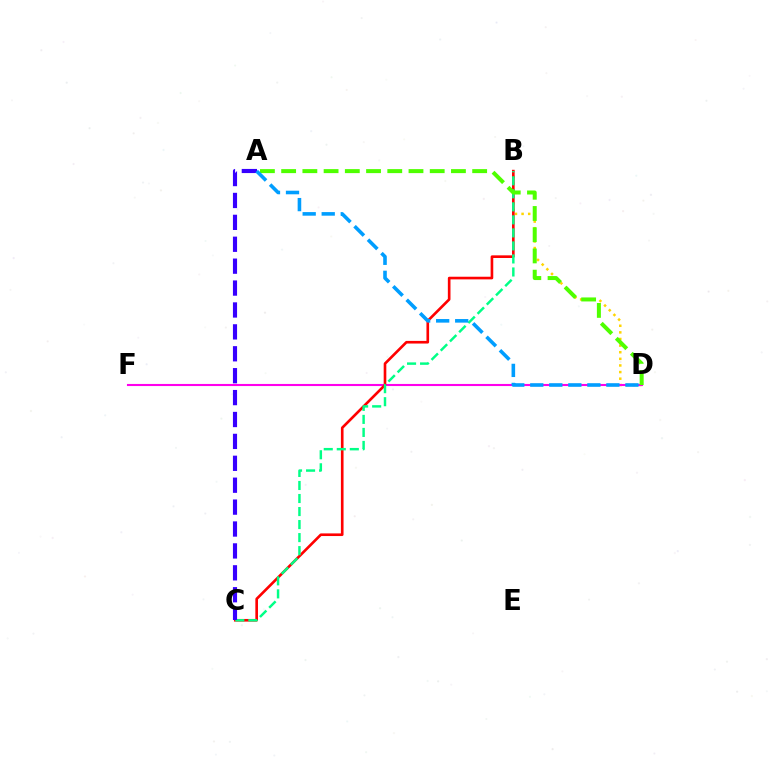{('B', 'D'): [{'color': '#ffd500', 'line_style': 'dotted', 'thickness': 1.8}], ('D', 'F'): [{'color': '#ff00ed', 'line_style': 'solid', 'thickness': 1.51}], ('B', 'C'): [{'color': '#ff0000', 'line_style': 'solid', 'thickness': 1.9}, {'color': '#00ff86', 'line_style': 'dashed', 'thickness': 1.77}], ('A', 'C'): [{'color': '#3700ff', 'line_style': 'dashed', 'thickness': 2.98}], ('A', 'D'): [{'color': '#4fff00', 'line_style': 'dashed', 'thickness': 2.88}, {'color': '#009eff', 'line_style': 'dashed', 'thickness': 2.59}]}